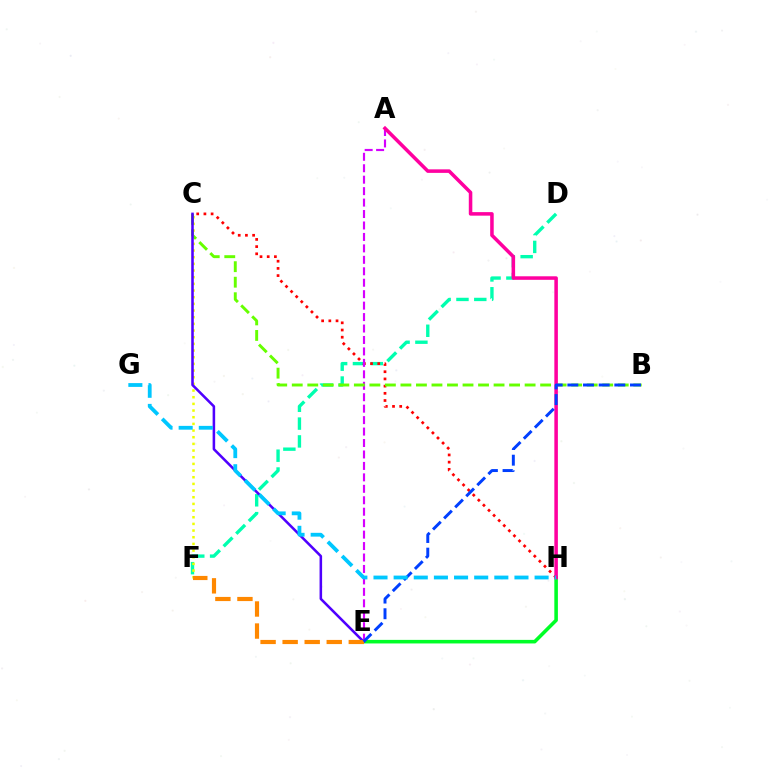{('E', 'H'): [{'color': '#00ff27', 'line_style': 'solid', 'thickness': 2.57}], ('D', 'F'): [{'color': '#00ffaf', 'line_style': 'dashed', 'thickness': 2.42}], ('C', 'F'): [{'color': '#eeff00', 'line_style': 'dotted', 'thickness': 1.81}], ('C', 'H'): [{'color': '#ff0000', 'line_style': 'dotted', 'thickness': 1.95}], ('A', 'E'): [{'color': '#d600ff', 'line_style': 'dashed', 'thickness': 1.56}], ('B', 'C'): [{'color': '#66ff00', 'line_style': 'dashed', 'thickness': 2.11}], ('C', 'E'): [{'color': '#4f00ff', 'line_style': 'solid', 'thickness': 1.84}], ('E', 'F'): [{'color': '#ff8800', 'line_style': 'dashed', 'thickness': 3.0}], ('A', 'H'): [{'color': '#ff00a0', 'line_style': 'solid', 'thickness': 2.54}], ('B', 'E'): [{'color': '#003fff', 'line_style': 'dashed', 'thickness': 2.13}], ('G', 'H'): [{'color': '#00c7ff', 'line_style': 'dashed', 'thickness': 2.74}]}